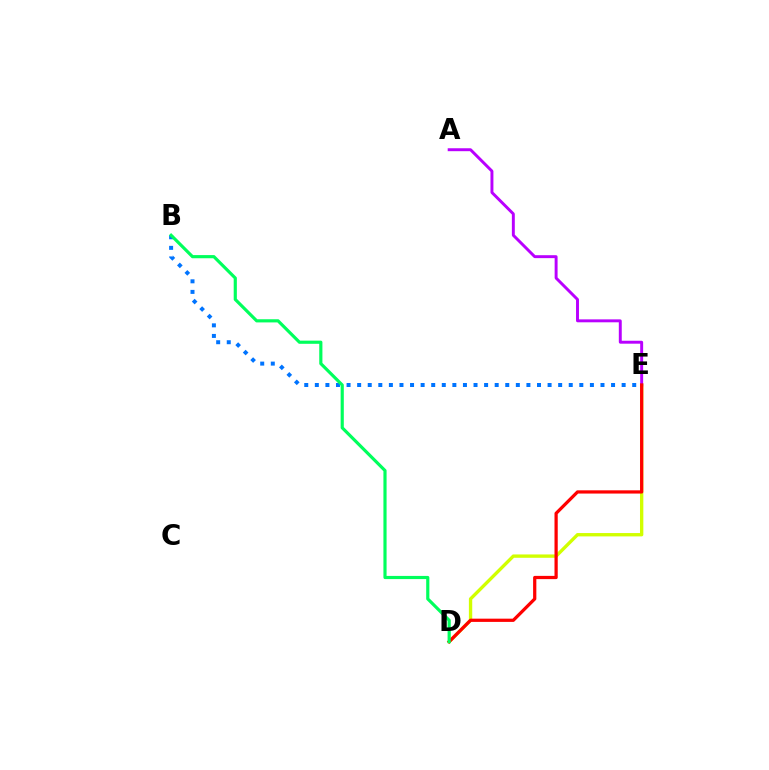{('B', 'E'): [{'color': '#0074ff', 'line_style': 'dotted', 'thickness': 2.87}], ('D', 'E'): [{'color': '#d1ff00', 'line_style': 'solid', 'thickness': 2.41}, {'color': '#ff0000', 'line_style': 'solid', 'thickness': 2.33}], ('A', 'E'): [{'color': '#b900ff', 'line_style': 'solid', 'thickness': 2.11}], ('B', 'D'): [{'color': '#00ff5c', 'line_style': 'solid', 'thickness': 2.28}]}